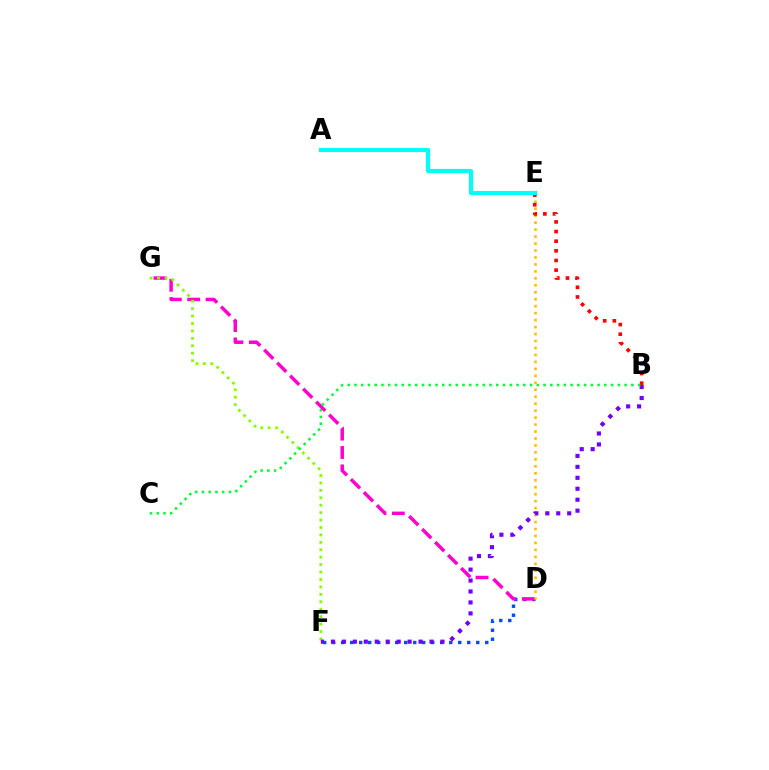{('D', 'F'): [{'color': '#004bff', 'line_style': 'dotted', 'thickness': 2.45}], ('D', 'G'): [{'color': '#ff00cf', 'line_style': 'dashed', 'thickness': 2.5}], ('D', 'E'): [{'color': '#ffbd00', 'line_style': 'dotted', 'thickness': 1.89}], ('F', 'G'): [{'color': '#84ff00', 'line_style': 'dotted', 'thickness': 2.02}], ('B', 'E'): [{'color': '#ff0000', 'line_style': 'dotted', 'thickness': 2.62}], ('A', 'E'): [{'color': '#00fff6', 'line_style': 'solid', 'thickness': 2.99}], ('B', 'F'): [{'color': '#7200ff', 'line_style': 'dotted', 'thickness': 2.98}], ('B', 'C'): [{'color': '#00ff39', 'line_style': 'dotted', 'thickness': 1.83}]}